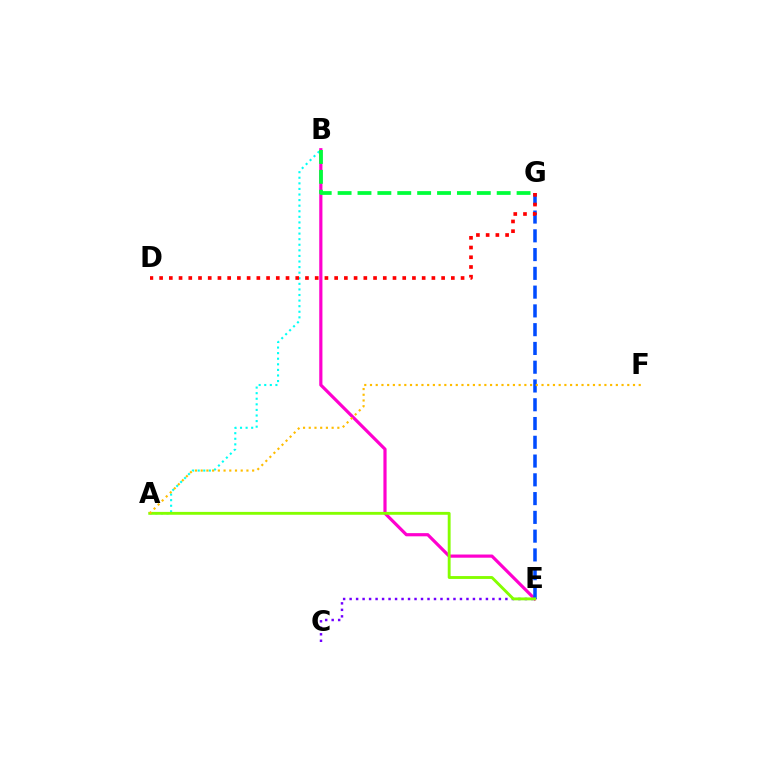{('A', 'B'): [{'color': '#00fff6', 'line_style': 'dotted', 'thickness': 1.52}], ('C', 'E'): [{'color': '#7200ff', 'line_style': 'dotted', 'thickness': 1.76}], ('B', 'E'): [{'color': '#ff00cf', 'line_style': 'solid', 'thickness': 2.29}], ('E', 'G'): [{'color': '#004bff', 'line_style': 'dashed', 'thickness': 2.55}], ('A', 'E'): [{'color': '#84ff00', 'line_style': 'solid', 'thickness': 2.07}], ('B', 'G'): [{'color': '#00ff39', 'line_style': 'dashed', 'thickness': 2.7}], ('A', 'F'): [{'color': '#ffbd00', 'line_style': 'dotted', 'thickness': 1.55}], ('D', 'G'): [{'color': '#ff0000', 'line_style': 'dotted', 'thickness': 2.64}]}